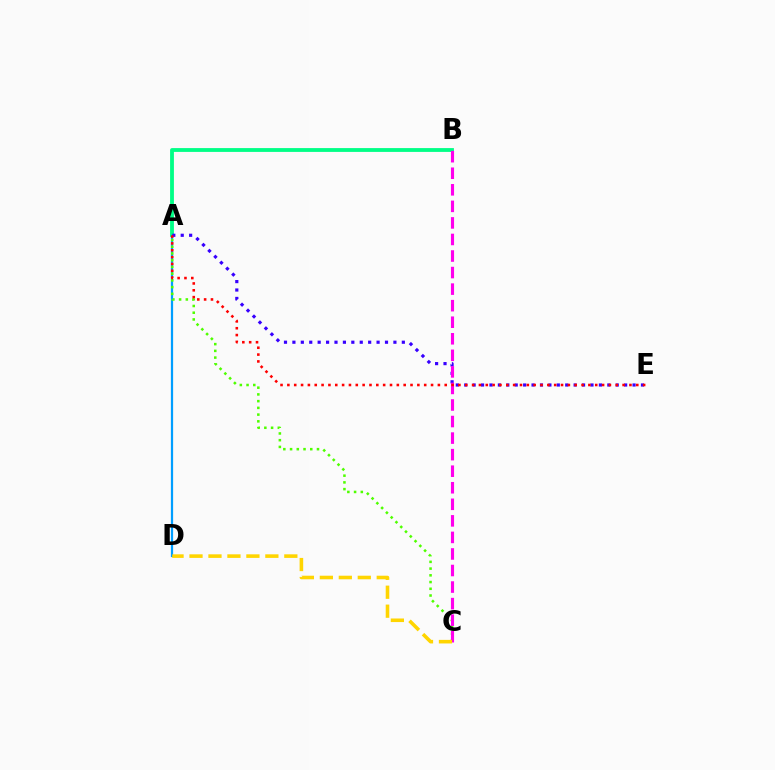{('A', 'D'): [{'color': '#009eff', 'line_style': 'solid', 'thickness': 1.61}], ('A', 'C'): [{'color': '#4fff00', 'line_style': 'dotted', 'thickness': 1.83}], ('A', 'B'): [{'color': '#00ff86', 'line_style': 'solid', 'thickness': 2.75}], ('A', 'E'): [{'color': '#3700ff', 'line_style': 'dotted', 'thickness': 2.29}, {'color': '#ff0000', 'line_style': 'dotted', 'thickness': 1.86}], ('B', 'C'): [{'color': '#ff00ed', 'line_style': 'dashed', 'thickness': 2.25}], ('C', 'D'): [{'color': '#ffd500', 'line_style': 'dashed', 'thickness': 2.58}]}